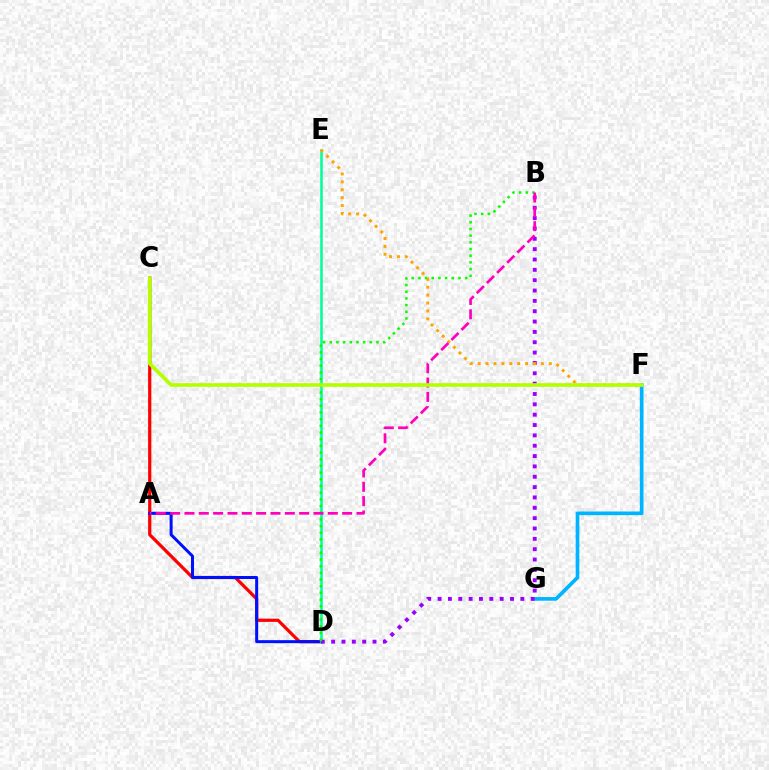{('F', 'G'): [{'color': '#00b5ff', 'line_style': 'solid', 'thickness': 2.64}], ('C', 'D'): [{'color': '#ff0000', 'line_style': 'solid', 'thickness': 2.31}], ('A', 'D'): [{'color': '#0010ff', 'line_style': 'solid', 'thickness': 2.17}], ('D', 'E'): [{'color': '#00ff9d', 'line_style': 'solid', 'thickness': 1.85}], ('B', 'D'): [{'color': '#9b00ff', 'line_style': 'dotted', 'thickness': 2.81}, {'color': '#08ff00', 'line_style': 'dotted', 'thickness': 1.82}], ('E', 'F'): [{'color': '#ffa500', 'line_style': 'dotted', 'thickness': 2.15}], ('A', 'B'): [{'color': '#ff00bd', 'line_style': 'dashed', 'thickness': 1.95}], ('C', 'F'): [{'color': '#b3ff00', 'line_style': 'solid', 'thickness': 2.63}]}